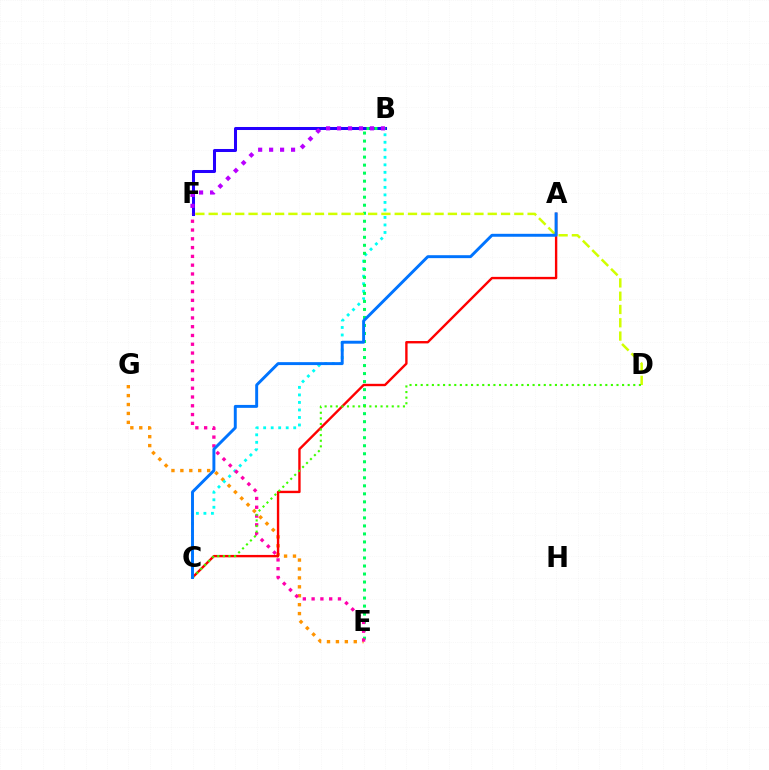{('E', 'G'): [{'color': '#ff9400', 'line_style': 'dotted', 'thickness': 2.42}], ('B', 'C'): [{'color': '#00fff6', 'line_style': 'dotted', 'thickness': 2.04}], ('B', 'F'): [{'color': '#2500ff', 'line_style': 'solid', 'thickness': 2.18}, {'color': '#b900ff', 'line_style': 'dotted', 'thickness': 2.98}], ('B', 'E'): [{'color': '#00ff5c', 'line_style': 'dotted', 'thickness': 2.18}], ('E', 'F'): [{'color': '#ff00ac', 'line_style': 'dotted', 'thickness': 2.39}], ('D', 'F'): [{'color': '#d1ff00', 'line_style': 'dashed', 'thickness': 1.81}], ('A', 'C'): [{'color': '#ff0000', 'line_style': 'solid', 'thickness': 1.71}, {'color': '#0074ff', 'line_style': 'solid', 'thickness': 2.11}], ('C', 'D'): [{'color': '#3dff00', 'line_style': 'dotted', 'thickness': 1.52}]}